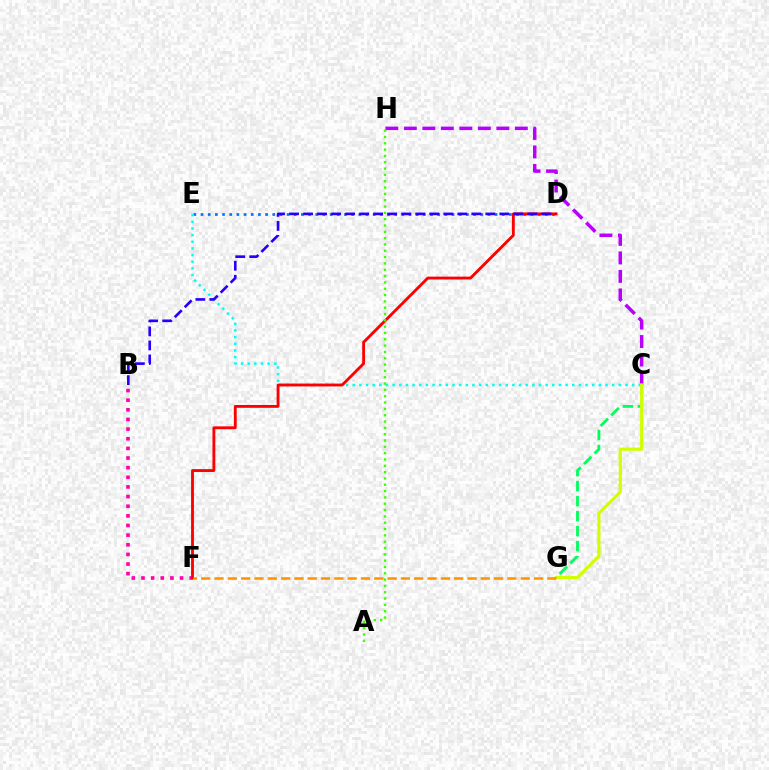{('C', 'G'): [{'color': '#00ff5c', 'line_style': 'dashed', 'thickness': 2.04}, {'color': '#d1ff00', 'line_style': 'solid', 'thickness': 2.28}], ('B', 'F'): [{'color': '#ff00ac', 'line_style': 'dotted', 'thickness': 2.62}], ('D', 'E'): [{'color': '#0074ff', 'line_style': 'dotted', 'thickness': 1.95}], ('C', 'H'): [{'color': '#b900ff', 'line_style': 'dashed', 'thickness': 2.51}], ('C', 'E'): [{'color': '#00fff6', 'line_style': 'dotted', 'thickness': 1.81}], ('D', 'F'): [{'color': '#ff0000', 'line_style': 'solid', 'thickness': 2.05}], ('B', 'D'): [{'color': '#2500ff', 'line_style': 'dashed', 'thickness': 1.9}], ('F', 'G'): [{'color': '#ff9400', 'line_style': 'dashed', 'thickness': 1.81}], ('A', 'H'): [{'color': '#3dff00', 'line_style': 'dotted', 'thickness': 1.72}]}